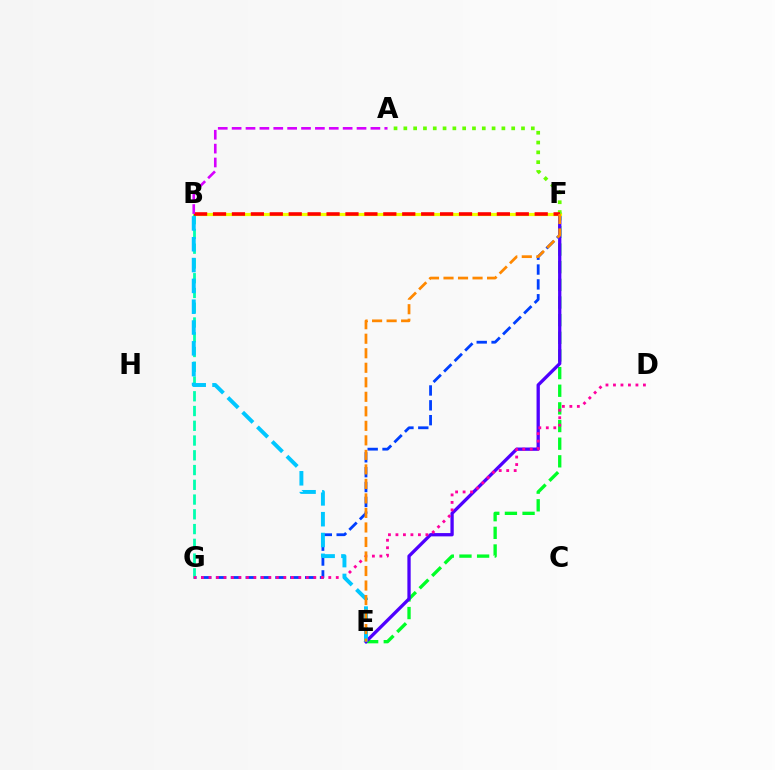{('F', 'G'): [{'color': '#003fff', 'line_style': 'dashed', 'thickness': 2.02}], ('E', 'F'): [{'color': '#00ff27', 'line_style': 'dashed', 'thickness': 2.4}, {'color': '#4f00ff', 'line_style': 'solid', 'thickness': 2.38}, {'color': '#ff8800', 'line_style': 'dashed', 'thickness': 1.97}], ('B', 'F'): [{'color': '#eeff00', 'line_style': 'solid', 'thickness': 2.3}, {'color': '#ff0000', 'line_style': 'dashed', 'thickness': 2.57}], ('A', 'F'): [{'color': '#66ff00', 'line_style': 'dotted', 'thickness': 2.66}], ('B', 'G'): [{'color': '#00ffaf', 'line_style': 'dashed', 'thickness': 2.0}], ('D', 'G'): [{'color': '#ff00a0', 'line_style': 'dotted', 'thickness': 2.03}], ('B', 'E'): [{'color': '#00c7ff', 'line_style': 'dashed', 'thickness': 2.83}], ('A', 'B'): [{'color': '#d600ff', 'line_style': 'dashed', 'thickness': 1.89}]}